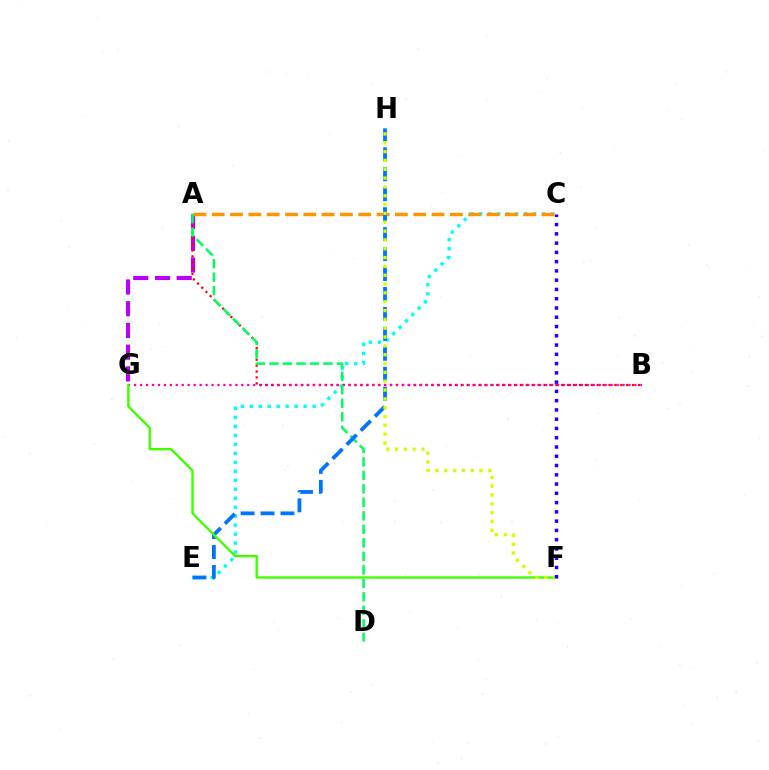{('C', 'E'): [{'color': '#00fff6', 'line_style': 'dotted', 'thickness': 2.44}], ('A', 'G'): [{'color': '#b900ff', 'line_style': 'dashed', 'thickness': 2.95}], ('A', 'B'): [{'color': '#ff0000', 'line_style': 'dotted', 'thickness': 1.61}], ('B', 'G'): [{'color': '#ff00ac', 'line_style': 'dotted', 'thickness': 1.62}], ('A', 'C'): [{'color': '#ff9400', 'line_style': 'dashed', 'thickness': 2.49}], ('A', 'D'): [{'color': '#00ff5c', 'line_style': 'dashed', 'thickness': 1.83}], ('E', 'H'): [{'color': '#0074ff', 'line_style': 'dashed', 'thickness': 2.71}], ('F', 'G'): [{'color': '#3dff00', 'line_style': 'solid', 'thickness': 1.69}], ('F', 'H'): [{'color': '#d1ff00', 'line_style': 'dotted', 'thickness': 2.4}], ('C', 'F'): [{'color': '#2500ff', 'line_style': 'dotted', 'thickness': 2.52}]}